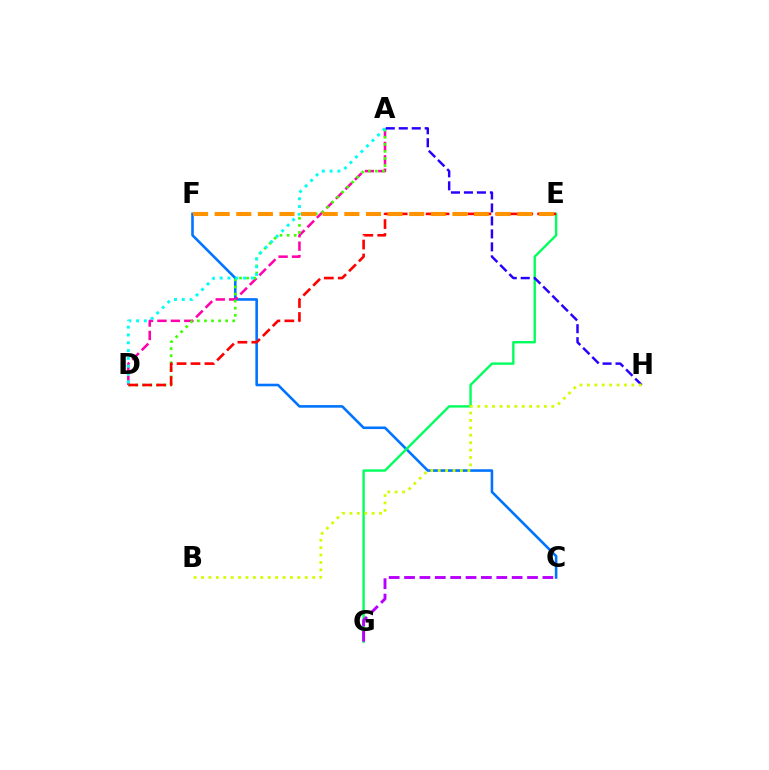{('C', 'F'): [{'color': '#0074ff', 'line_style': 'solid', 'thickness': 1.87}], ('A', 'D'): [{'color': '#ff00ac', 'line_style': 'dashed', 'thickness': 1.82}, {'color': '#3dff00', 'line_style': 'dotted', 'thickness': 1.92}, {'color': '#00fff6', 'line_style': 'dotted', 'thickness': 2.12}], ('E', 'G'): [{'color': '#00ff5c', 'line_style': 'solid', 'thickness': 1.71}], ('A', 'H'): [{'color': '#2500ff', 'line_style': 'dashed', 'thickness': 1.76}], ('D', 'E'): [{'color': '#ff0000', 'line_style': 'dashed', 'thickness': 1.89}], ('C', 'G'): [{'color': '#b900ff', 'line_style': 'dashed', 'thickness': 2.09}], ('B', 'H'): [{'color': '#d1ff00', 'line_style': 'dotted', 'thickness': 2.01}], ('E', 'F'): [{'color': '#ff9400', 'line_style': 'dashed', 'thickness': 2.94}]}